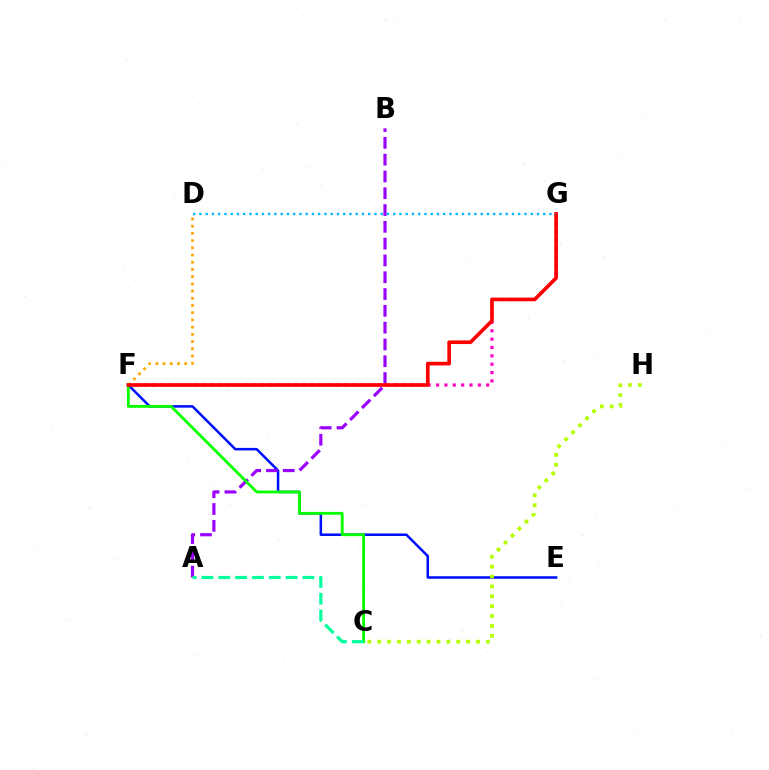{('E', 'F'): [{'color': '#0010ff', 'line_style': 'solid', 'thickness': 1.82}], ('A', 'B'): [{'color': '#9b00ff', 'line_style': 'dashed', 'thickness': 2.28}], ('F', 'G'): [{'color': '#ff00bd', 'line_style': 'dotted', 'thickness': 2.27}, {'color': '#ff0000', 'line_style': 'solid', 'thickness': 2.63}], ('C', 'H'): [{'color': '#b3ff00', 'line_style': 'dotted', 'thickness': 2.69}], ('D', 'F'): [{'color': '#ffa500', 'line_style': 'dotted', 'thickness': 1.96}], ('C', 'F'): [{'color': '#08ff00', 'line_style': 'solid', 'thickness': 2.04}], ('A', 'C'): [{'color': '#00ff9d', 'line_style': 'dashed', 'thickness': 2.29}], ('D', 'G'): [{'color': '#00b5ff', 'line_style': 'dotted', 'thickness': 1.7}]}